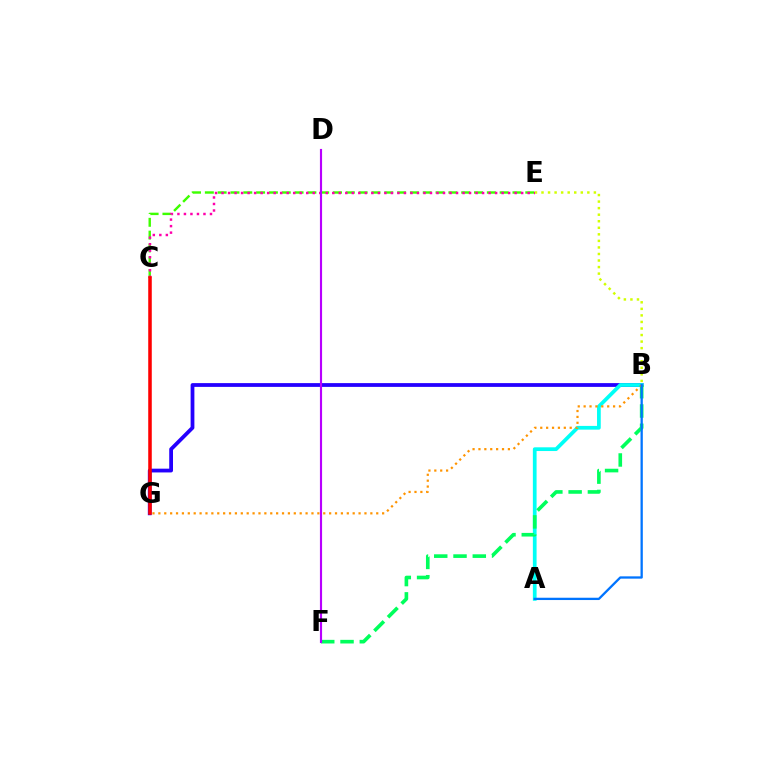{('B', 'G'): [{'color': '#2500ff', 'line_style': 'solid', 'thickness': 2.72}, {'color': '#ff9400', 'line_style': 'dotted', 'thickness': 1.6}], ('A', 'B'): [{'color': '#00fff6', 'line_style': 'solid', 'thickness': 2.68}, {'color': '#0074ff', 'line_style': 'solid', 'thickness': 1.65}], ('B', 'E'): [{'color': '#d1ff00', 'line_style': 'dotted', 'thickness': 1.78}], ('C', 'E'): [{'color': '#3dff00', 'line_style': 'dashed', 'thickness': 1.74}, {'color': '#ff00ac', 'line_style': 'dotted', 'thickness': 1.77}], ('B', 'F'): [{'color': '#00ff5c', 'line_style': 'dashed', 'thickness': 2.62}], ('C', 'G'): [{'color': '#ff0000', 'line_style': 'solid', 'thickness': 2.55}], ('D', 'F'): [{'color': '#b900ff', 'line_style': 'solid', 'thickness': 1.54}]}